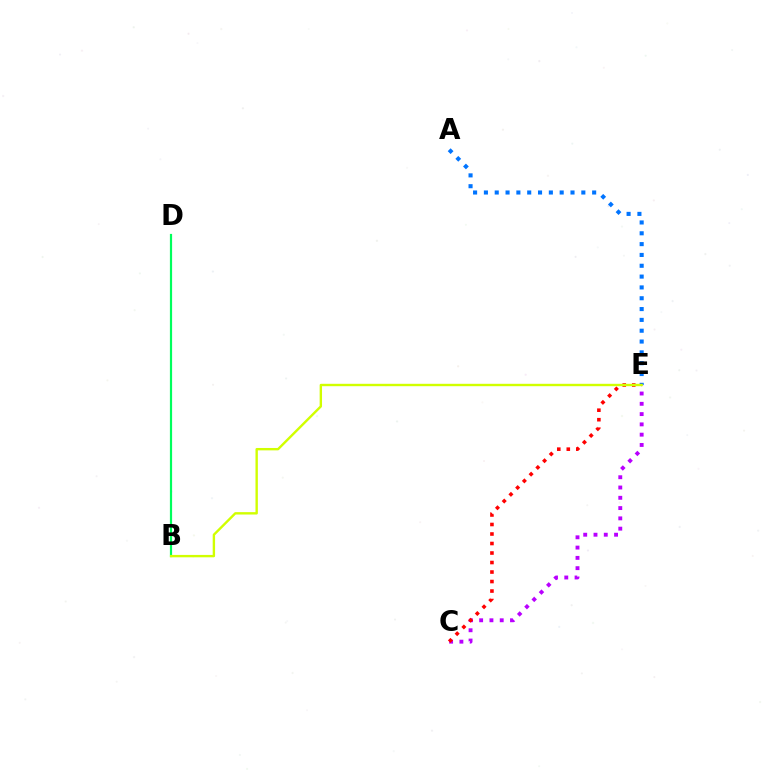{('B', 'D'): [{'color': '#00ff5c', 'line_style': 'solid', 'thickness': 1.59}], ('A', 'E'): [{'color': '#0074ff', 'line_style': 'dotted', 'thickness': 2.94}], ('C', 'E'): [{'color': '#b900ff', 'line_style': 'dotted', 'thickness': 2.79}, {'color': '#ff0000', 'line_style': 'dotted', 'thickness': 2.58}], ('B', 'E'): [{'color': '#d1ff00', 'line_style': 'solid', 'thickness': 1.72}]}